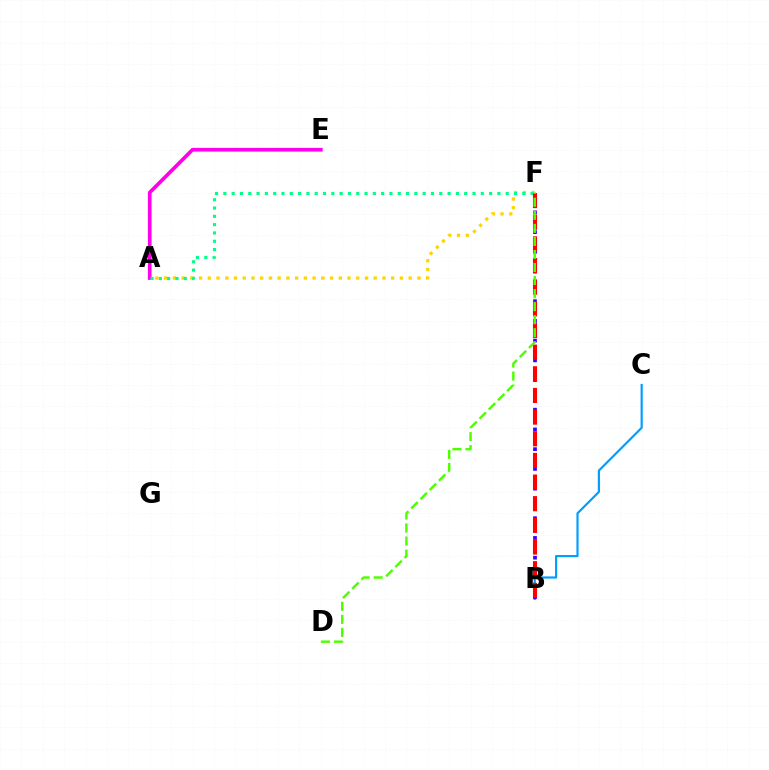{('B', 'C'): [{'color': '#009eff', 'line_style': 'solid', 'thickness': 1.57}], ('A', 'F'): [{'color': '#ffd500', 'line_style': 'dotted', 'thickness': 2.37}, {'color': '#00ff86', 'line_style': 'dotted', 'thickness': 2.26}], ('B', 'F'): [{'color': '#3700ff', 'line_style': 'dotted', 'thickness': 2.68}, {'color': '#ff0000', 'line_style': 'dashed', 'thickness': 2.94}], ('A', 'E'): [{'color': '#ff00ed', 'line_style': 'solid', 'thickness': 2.65}], ('D', 'F'): [{'color': '#4fff00', 'line_style': 'dashed', 'thickness': 1.77}]}